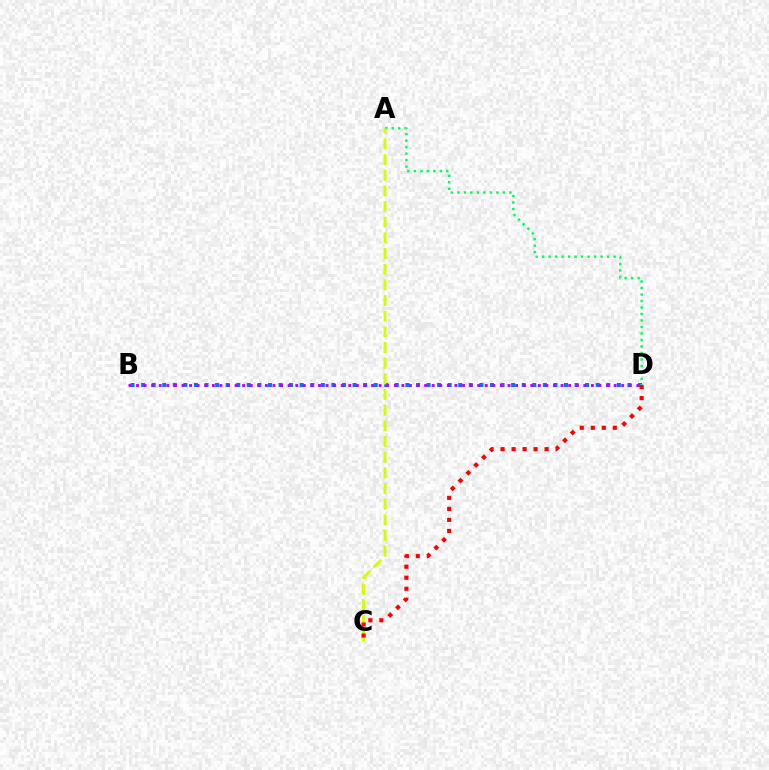{('B', 'D'): [{'color': '#0074ff', 'line_style': 'dotted', 'thickness': 2.87}, {'color': '#b900ff', 'line_style': 'dotted', 'thickness': 2.06}], ('A', 'D'): [{'color': '#00ff5c', 'line_style': 'dotted', 'thickness': 1.76}], ('A', 'C'): [{'color': '#d1ff00', 'line_style': 'dashed', 'thickness': 2.13}], ('C', 'D'): [{'color': '#ff0000', 'line_style': 'dotted', 'thickness': 2.99}]}